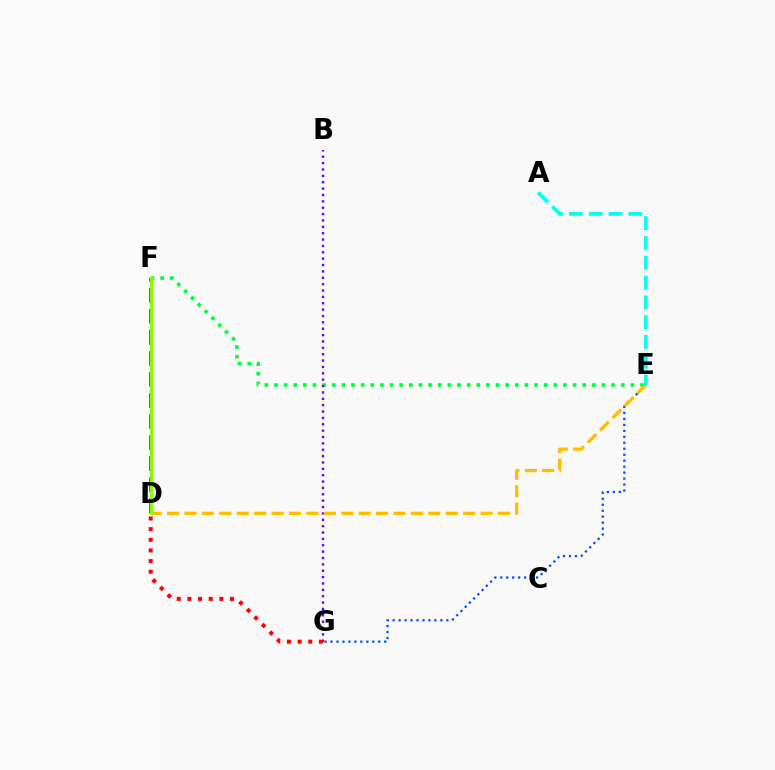{('E', 'G'): [{'color': '#004bff', 'line_style': 'dotted', 'thickness': 1.62}], ('E', 'F'): [{'color': '#00ff39', 'line_style': 'dotted', 'thickness': 2.62}], ('B', 'G'): [{'color': '#7200ff', 'line_style': 'dotted', 'thickness': 1.73}], ('D', 'F'): [{'color': '#ff00cf', 'line_style': 'dashed', 'thickness': 2.86}, {'color': '#84ff00', 'line_style': 'solid', 'thickness': 2.29}], ('D', 'E'): [{'color': '#ffbd00', 'line_style': 'dashed', 'thickness': 2.37}], ('A', 'E'): [{'color': '#00fff6', 'line_style': 'dashed', 'thickness': 2.69}], ('D', 'G'): [{'color': '#ff0000', 'line_style': 'dotted', 'thickness': 2.89}]}